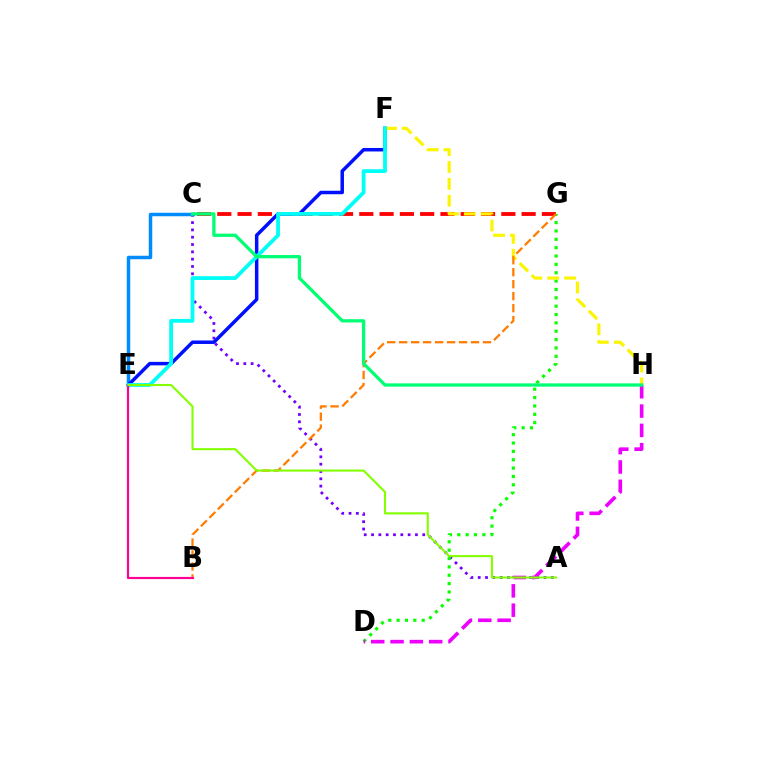{('A', 'C'): [{'color': '#7200ff', 'line_style': 'dotted', 'thickness': 1.99}], ('C', 'G'): [{'color': '#ff0000', 'line_style': 'dashed', 'thickness': 2.76}], ('C', 'E'): [{'color': '#008cff', 'line_style': 'solid', 'thickness': 2.51}], ('E', 'F'): [{'color': '#0010ff', 'line_style': 'solid', 'thickness': 2.52}, {'color': '#00fff6', 'line_style': 'solid', 'thickness': 2.73}], ('D', 'G'): [{'color': '#08ff00', 'line_style': 'dotted', 'thickness': 2.27}], ('D', 'H'): [{'color': '#ee00ff', 'line_style': 'dashed', 'thickness': 2.63}], ('F', 'H'): [{'color': '#fcf500', 'line_style': 'dashed', 'thickness': 2.29}], ('B', 'G'): [{'color': '#ff7c00', 'line_style': 'dashed', 'thickness': 1.63}], ('B', 'E'): [{'color': '#ff0094', 'line_style': 'solid', 'thickness': 1.56}], ('A', 'E'): [{'color': '#84ff00', 'line_style': 'solid', 'thickness': 1.51}], ('C', 'H'): [{'color': '#00ff74', 'line_style': 'solid', 'thickness': 2.35}]}